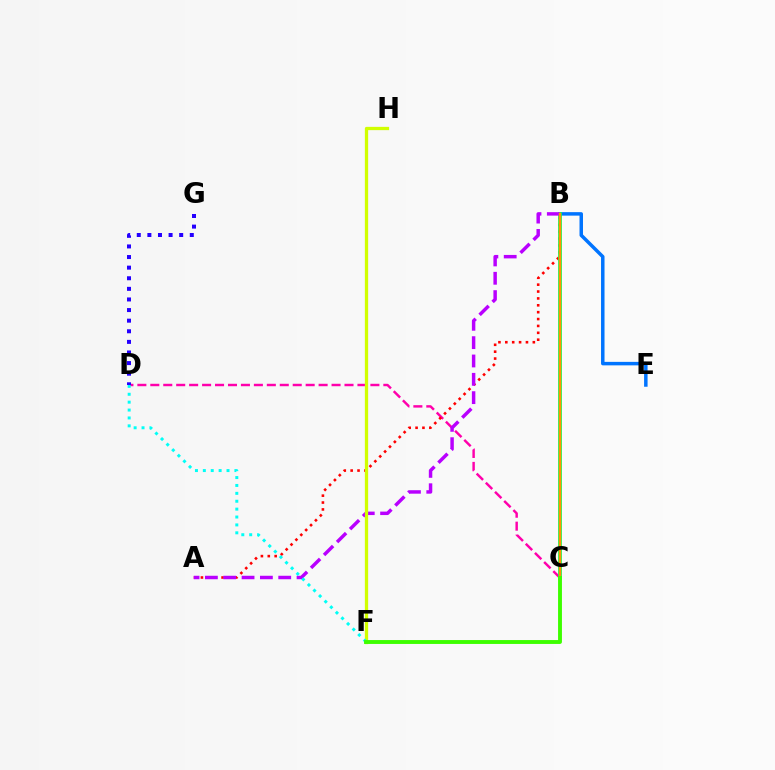{('B', 'E'): [{'color': '#0074ff', 'line_style': 'solid', 'thickness': 2.51}], ('C', 'D'): [{'color': '#ff00ac', 'line_style': 'dashed', 'thickness': 1.76}], ('A', 'B'): [{'color': '#ff0000', 'line_style': 'dotted', 'thickness': 1.87}, {'color': '#b900ff', 'line_style': 'dashed', 'thickness': 2.49}], ('D', 'G'): [{'color': '#2500ff', 'line_style': 'dotted', 'thickness': 2.88}], ('B', 'C'): [{'color': '#00ff5c', 'line_style': 'solid', 'thickness': 2.69}, {'color': '#ff9400', 'line_style': 'solid', 'thickness': 1.74}], ('F', 'H'): [{'color': '#d1ff00', 'line_style': 'solid', 'thickness': 2.36}], ('D', 'F'): [{'color': '#00fff6', 'line_style': 'dotted', 'thickness': 2.14}], ('C', 'F'): [{'color': '#3dff00', 'line_style': 'solid', 'thickness': 2.8}]}